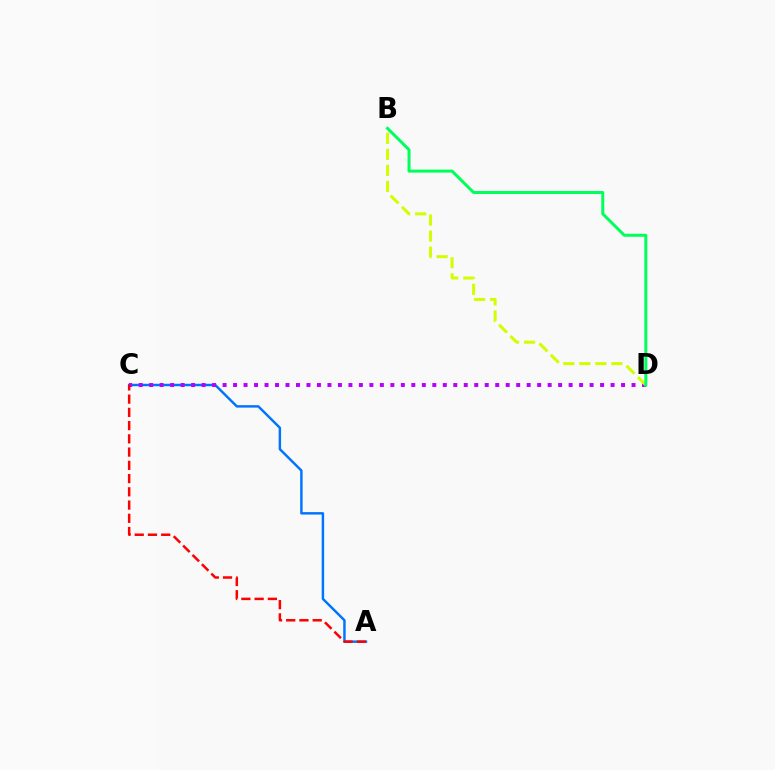{('A', 'C'): [{'color': '#0074ff', 'line_style': 'solid', 'thickness': 1.76}, {'color': '#ff0000', 'line_style': 'dashed', 'thickness': 1.8}], ('C', 'D'): [{'color': '#b900ff', 'line_style': 'dotted', 'thickness': 2.85}], ('B', 'D'): [{'color': '#d1ff00', 'line_style': 'dashed', 'thickness': 2.18}, {'color': '#00ff5c', 'line_style': 'solid', 'thickness': 2.17}]}